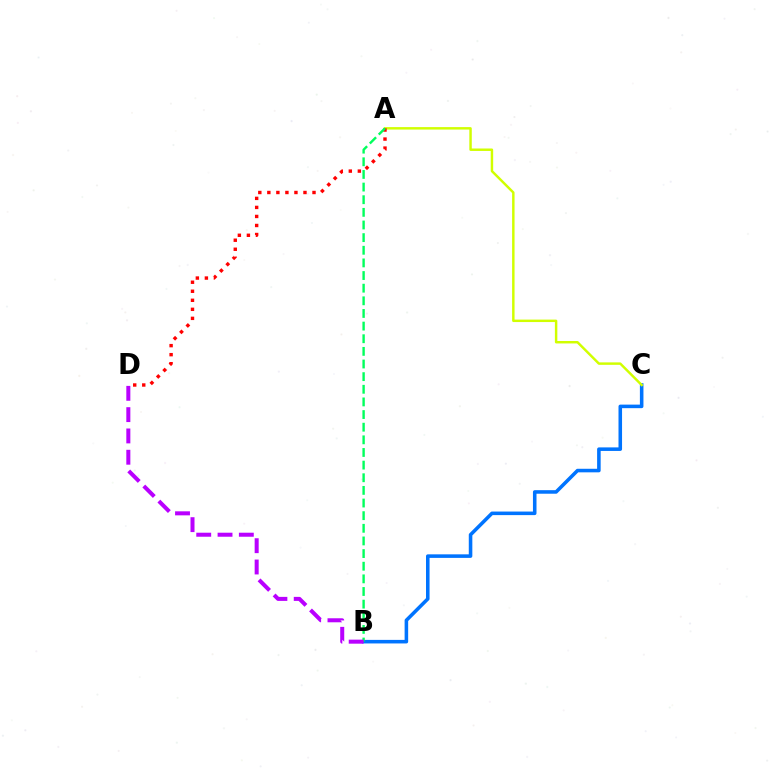{('B', 'C'): [{'color': '#0074ff', 'line_style': 'solid', 'thickness': 2.56}], ('A', 'C'): [{'color': '#d1ff00', 'line_style': 'solid', 'thickness': 1.77}], ('A', 'D'): [{'color': '#ff0000', 'line_style': 'dotted', 'thickness': 2.45}], ('A', 'B'): [{'color': '#00ff5c', 'line_style': 'dashed', 'thickness': 1.72}], ('B', 'D'): [{'color': '#b900ff', 'line_style': 'dashed', 'thickness': 2.89}]}